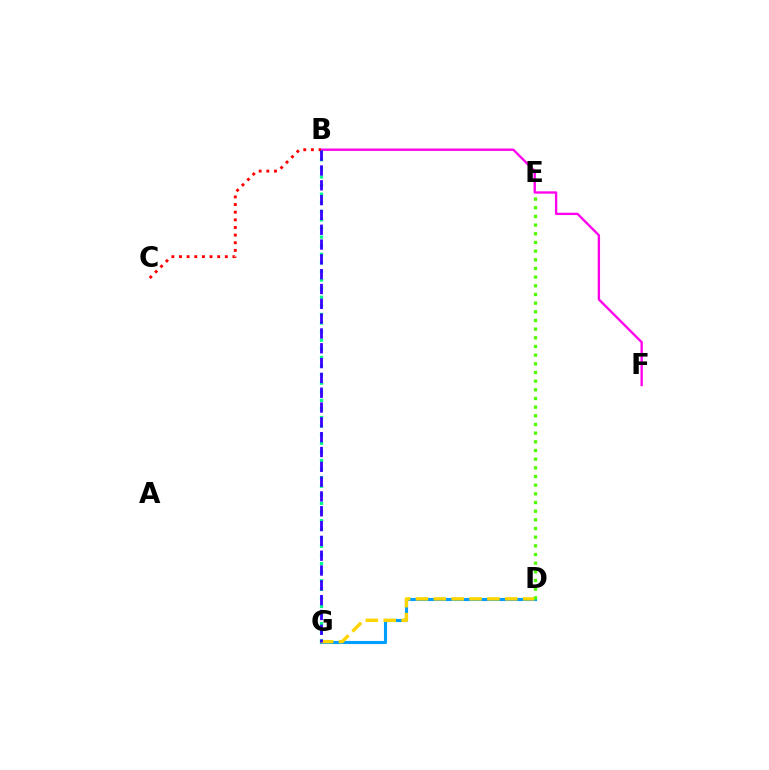{('B', 'F'): [{'color': '#ff00ed', 'line_style': 'solid', 'thickness': 1.69}], ('D', 'G'): [{'color': '#009eff', 'line_style': 'solid', 'thickness': 2.23}, {'color': '#ffd500', 'line_style': 'dashed', 'thickness': 2.43}], ('B', 'G'): [{'color': '#00ff86', 'line_style': 'dotted', 'thickness': 2.33}, {'color': '#3700ff', 'line_style': 'dashed', 'thickness': 2.01}], ('D', 'E'): [{'color': '#4fff00', 'line_style': 'dotted', 'thickness': 2.36}], ('B', 'C'): [{'color': '#ff0000', 'line_style': 'dotted', 'thickness': 2.07}]}